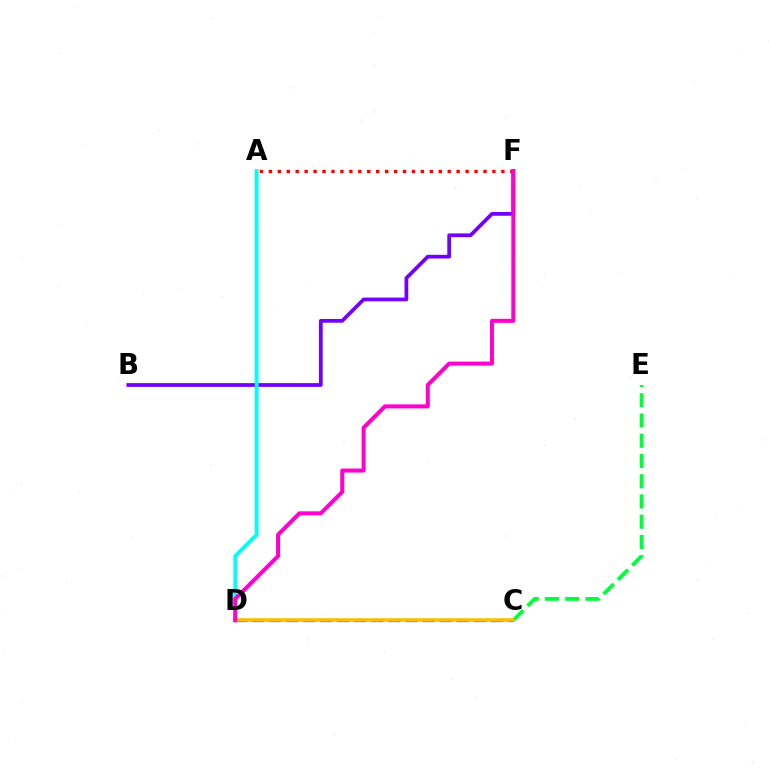{('C', 'D'): [{'color': '#84ff00', 'line_style': 'dotted', 'thickness': 2.36}, {'color': '#004bff', 'line_style': 'dashed', 'thickness': 2.31}, {'color': '#ffbd00', 'line_style': 'solid', 'thickness': 2.52}], ('B', 'F'): [{'color': '#7200ff', 'line_style': 'solid', 'thickness': 2.69}], ('A', 'D'): [{'color': '#00fff6', 'line_style': 'solid', 'thickness': 2.75}], ('C', 'E'): [{'color': '#00ff39', 'line_style': 'dashed', 'thickness': 2.75}], ('A', 'F'): [{'color': '#ff0000', 'line_style': 'dotted', 'thickness': 2.43}], ('D', 'F'): [{'color': '#ff00cf', 'line_style': 'solid', 'thickness': 2.9}]}